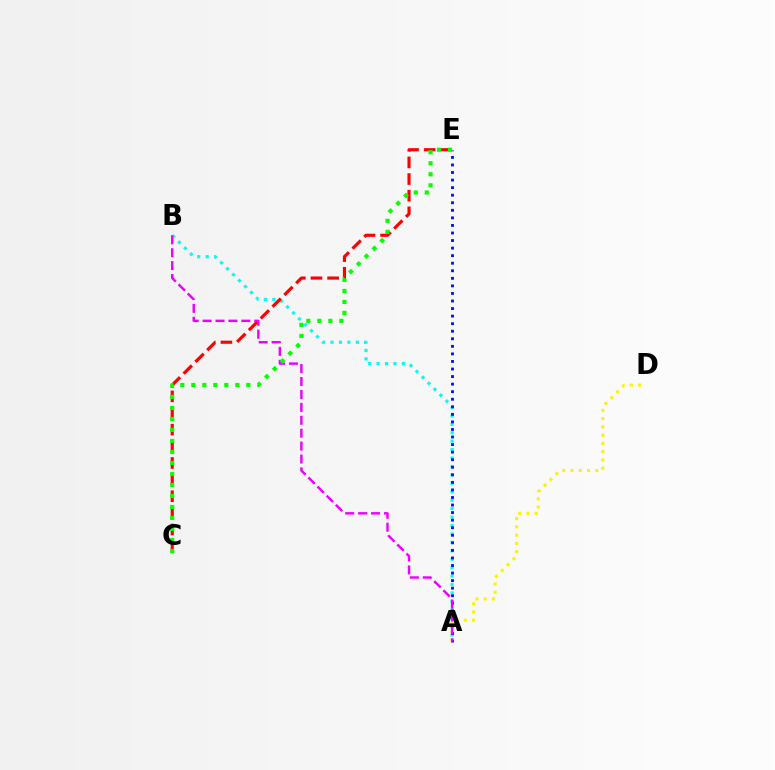{('A', 'D'): [{'color': '#fcf500', 'line_style': 'dotted', 'thickness': 2.24}], ('A', 'B'): [{'color': '#00fff6', 'line_style': 'dotted', 'thickness': 2.29}, {'color': '#ee00ff', 'line_style': 'dashed', 'thickness': 1.75}], ('C', 'E'): [{'color': '#ff0000', 'line_style': 'dashed', 'thickness': 2.26}, {'color': '#08ff00', 'line_style': 'dotted', 'thickness': 2.99}], ('A', 'E'): [{'color': '#0010ff', 'line_style': 'dotted', 'thickness': 2.05}]}